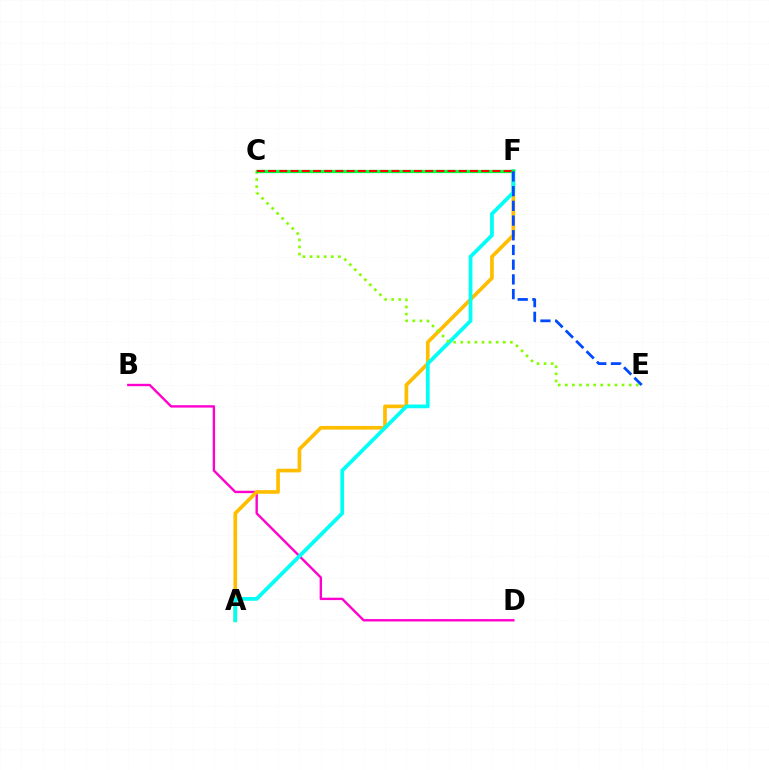{('C', 'F'): [{'color': '#7200ff', 'line_style': 'dashed', 'thickness': 2.12}, {'color': '#00ff39', 'line_style': 'solid', 'thickness': 2.36}, {'color': '#ff0000', 'line_style': 'dashed', 'thickness': 1.52}], ('B', 'D'): [{'color': '#ff00cf', 'line_style': 'solid', 'thickness': 1.72}], ('A', 'F'): [{'color': '#ffbd00', 'line_style': 'solid', 'thickness': 2.64}, {'color': '#00fff6', 'line_style': 'solid', 'thickness': 2.7}], ('C', 'E'): [{'color': '#84ff00', 'line_style': 'dotted', 'thickness': 1.93}], ('E', 'F'): [{'color': '#004bff', 'line_style': 'dashed', 'thickness': 2.0}]}